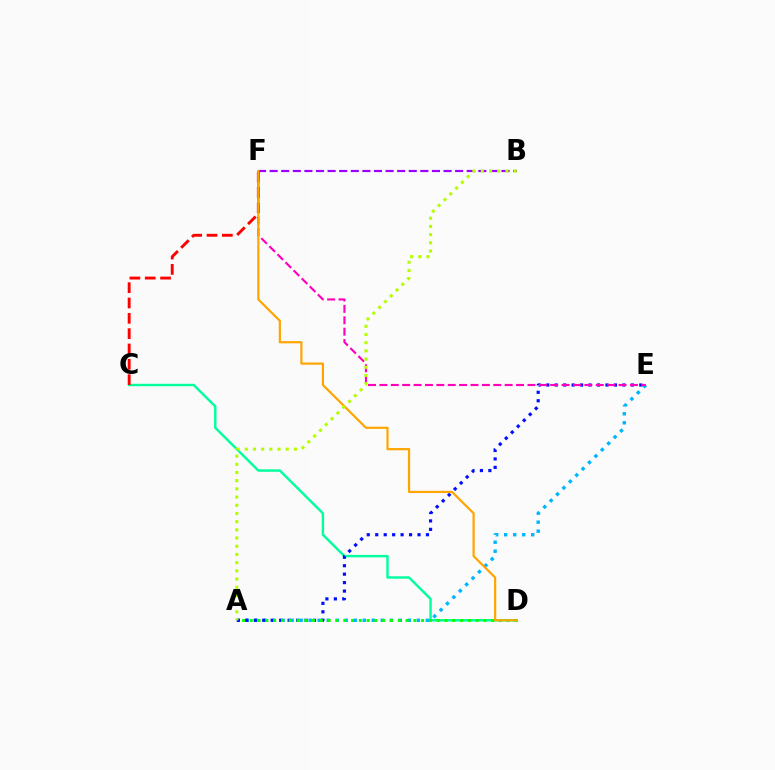{('A', 'E'): [{'color': '#00b5ff', 'line_style': 'dotted', 'thickness': 2.45}, {'color': '#0010ff', 'line_style': 'dotted', 'thickness': 2.3}], ('C', 'D'): [{'color': '#00ff9d', 'line_style': 'solid', 'thickness': 1.75}], ('E', 'F'): [{'color': '#ff00bd', 'line_style': 'dashed', 'thickness': 1.55}], ('C', 'F'): [{'color': '#ff0000', 'line_style': 'dashed', 'thickness': 2.08}], ('A', 'D'): [{'color': '#08ff00', 'line_style': 'dotted', 'thickness': 2.12}], ('B', 'F'): [{'color': '#9b00ff', 'line_style': 'dashed', 'thickness': 1.57}], ('D', 'F'): [{'color': '#ffa500', 'line_style': 'solid', 'thickness': 1.59}], ('A', 'B'): [{'color': '#b3ff00', 'line_style': 'dotted', 'thickness': 2.23}]}